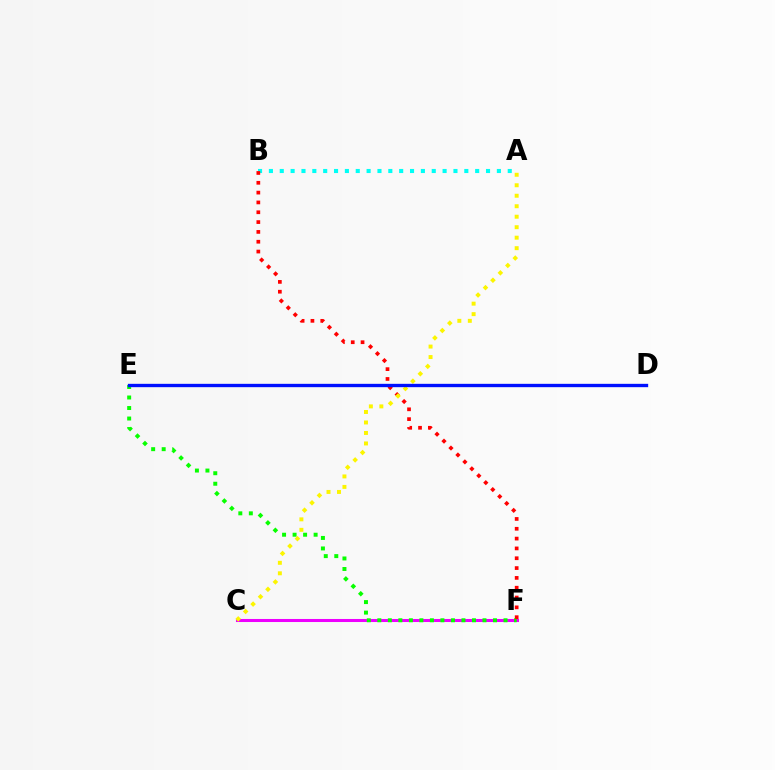{('C', 'F'): [{'color': '#ee00ff', 'line_style': 'solid', 'thickness': 2.19}], ('E', 'F'): [{'color': '#08ff00', 'line_style': 'dotted', 'thickness': 2.86}], ('A', 'B'): [{'color': '#00fff6', 'line_style': 'dotted', 'thickness': 2.95}], ('B', 'F'): [{'color': '#ff0000', 'line_style': 'dotted', 'thickness': 2.67}], ('A', 'C'): [{'color': '#fcf500', 'line_style': 'dotted', 'thickness': 2.85}], ('D', 'E'): [{'color': '#0010ff', 'line_style': 'solid', 'thickness': 2.41}]}